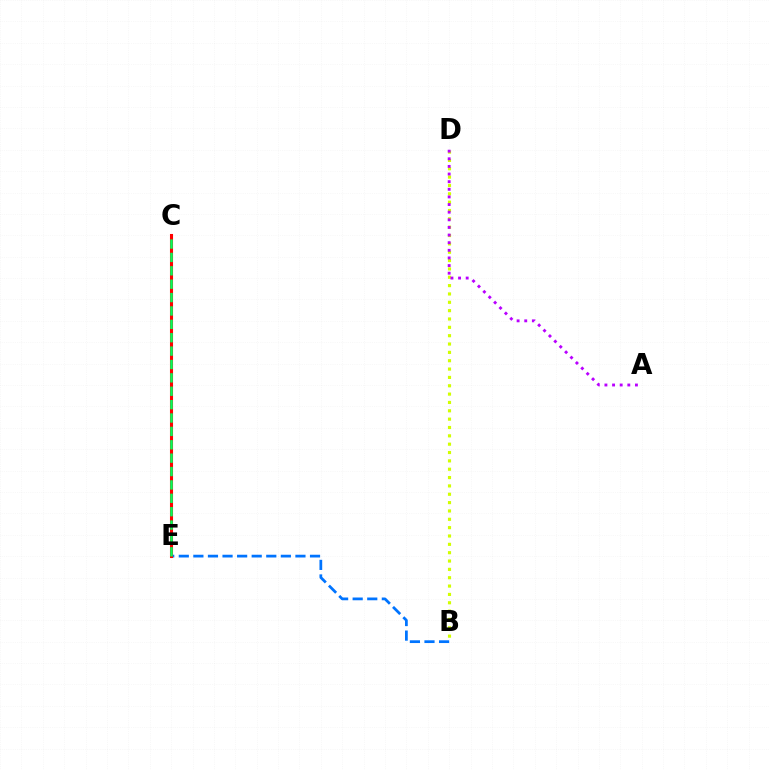{('B', 'D'): [{'color': '#d1ff00', 'line_style': 'dotted', 'thickness': 2.27}], ('A', 'D'): [{'color': '#b900ff', 'line_style': 'dotted', 'thickness': 2.07}], ('B', 'E'): [{'color': '#0074ff', 'line_style': 'dashed', 'thickness': 1.98}], ('C', 'E'): [{'color': '#ff0000', 'line_style': 'solid', 'thickness': 2.21}, {'color': '#00ff5c', 'line_style': 'dashed', 'thickness': 1.82}]}